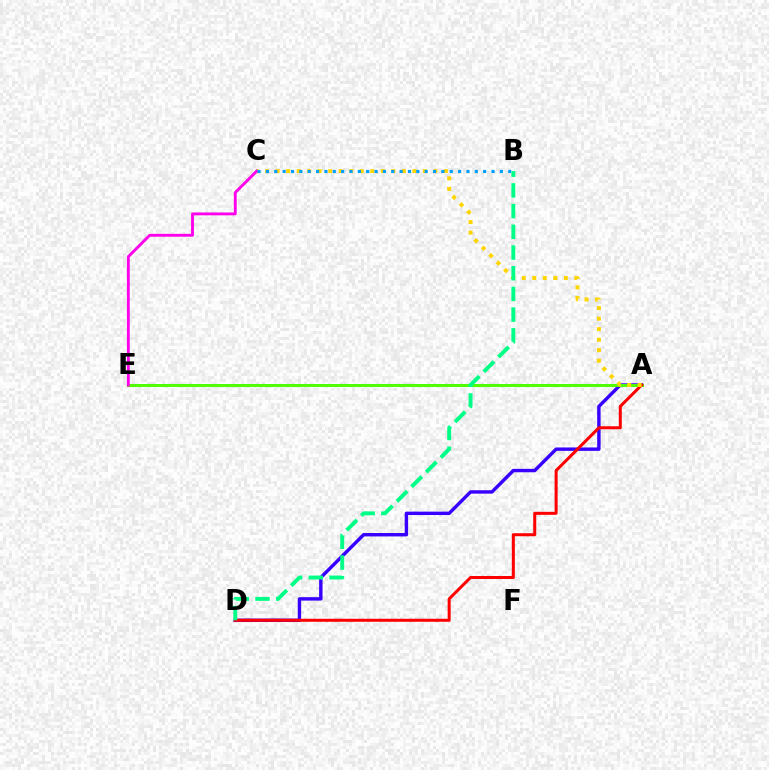{('A', 'D'): [{'color': '#3700ff', 'line_style': 'solid', 'thickness': 2.46}, {'color': '#ff0000', 'line_style': 'solid', 'thickness': 2.18}], ('A', 'E'): [{'color': '#4fff00', 'line_style': 'solid', 'thickness': 2.14}], ('A', 'C'): [{'color': '#ffd500', 'line_style': 'dotted', 'thickness': 2.86}], ('C', 'E'): [{'color': '#ff00ed', 'line_style': 'solid', 'thickness': 2.07}], ('B', 'C'): [{'color': '#009eff', 'line_style': 'dotted', 'thickness': 2.27}], ('B', 'D'): [{'color': '#00ff86', 'line_style': 'dashed', 'thickness': 2.81}]}